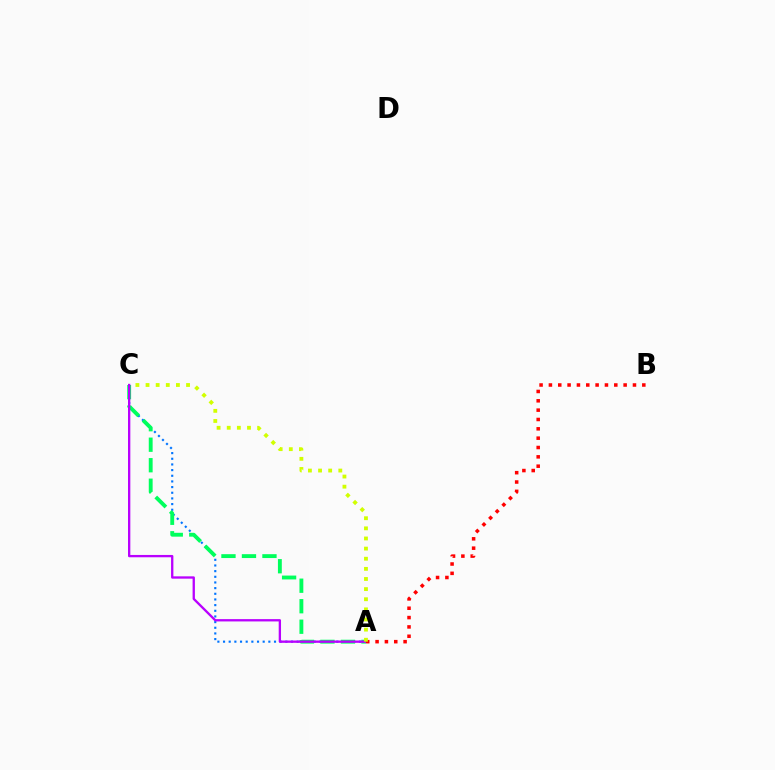{('A', 'C'): [{'color': '#0074ff', 'line_style': 'dotted', 'thickness': 1.54}, {'color': '#00ff5c', 'line_style': 'dashed', 'thickness': 2.79}, {'color': '#b900ff', 'line_style': 'solid', 'thickness': 1.67}, {'color': '#d1ff00', 'line_style': 'dotted', 'thickness': 2.75}], ('A', 'B'): [{'color': '#ff0000', 'line_style': 'dotted', 'thickness': 2.54}]}